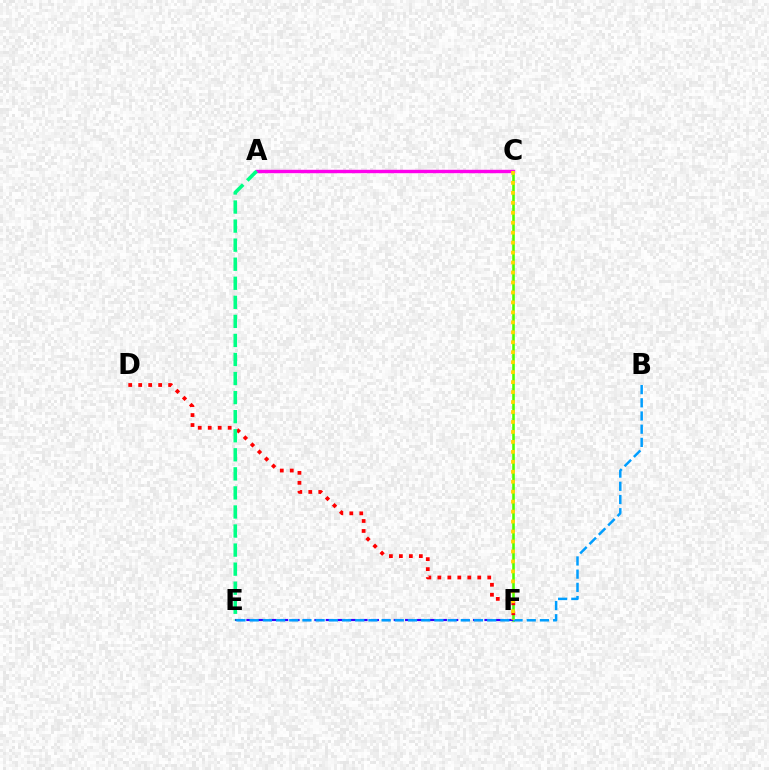{('C', 'F'): [{'color': '#4fff00', 'line_style': 'solid', 'thickness': 1.85}, {'color': '#ffd500', 'line_style': 'dotted', 'thickness': 2.71}], ('E', 'F'): [{'color': '#3700ff', 'line_style': 'dashed', 'thickness': 1.54}], ('B', 'E'): [{'color': '#009eff', 'line_style': 'dashed', 'thickness': 1.79}], ('D', 'F'): [{'color': '#ff0000', 'line_style': 'dotted', 'thickness': 2.71}], ('A', 'C'): [{'color': '#ff00ed', 'line_style': 'solid', 'thickness': 2.45}], ('A', 'E'): [{'color': '#00ff86', 'line_style': 'dashed', 'thickness': 2.59}]}